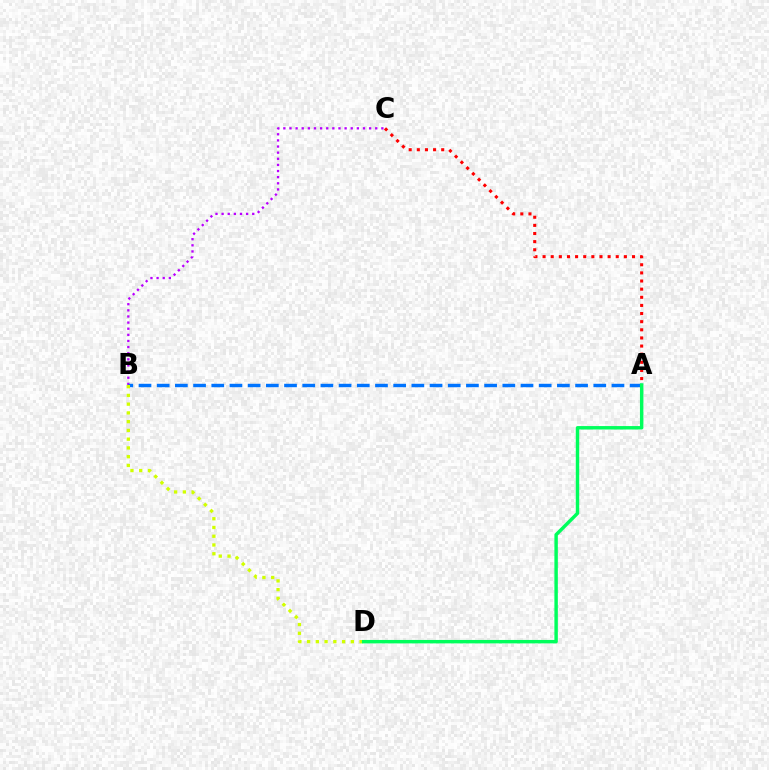{('B', 'C'): [{'color': '#b900ff', 'line_style': 'dotted', 'thickness': 1.66}], ('A', 'B'): [{'color': '#0074ff', 'line_style': 'dashed', 'thickness': 2.47}], ('B', 'D'): [{'color': '#d1ff00', 'line_style': 'dotted', 'thickness': 2.38}], ('A', 'D'): [{'color': '#00ff5c', 'line_style': 'solid', 'thickness': 2.47}], ('A', 'C'): [{'color': '#ff0000', 'line_style': 'dotted', 'thickness': 2.21}]}